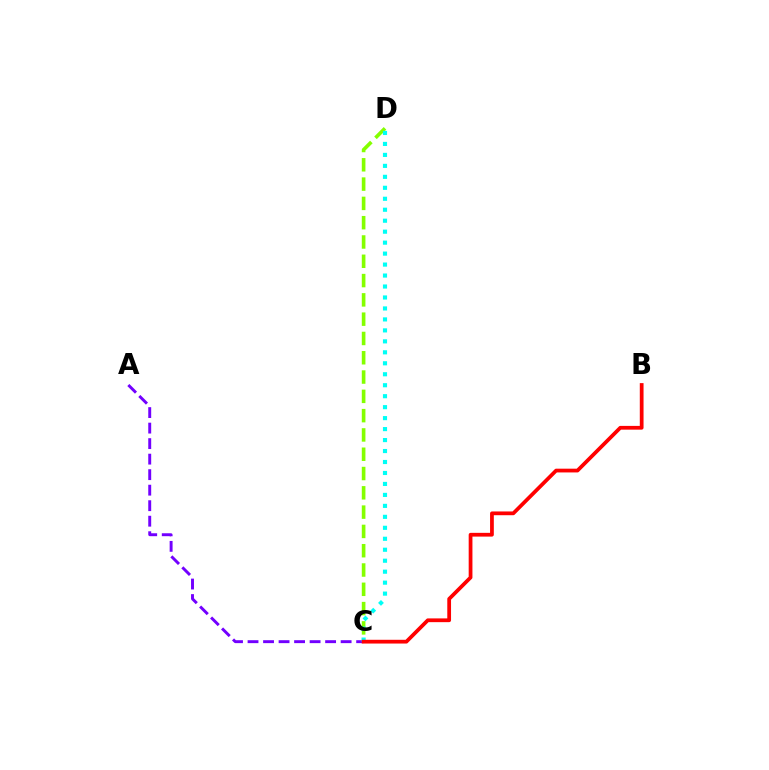{('C', 'D'): [{'color': '#84ff00', 'line_style': 'dashed', 'thickness': 2.62}, {'color': '#00fff6', 'line_style': 'dotted', 'thickness': 2.98}], ('A', 'C'): [{'color': '#7200ff', 'line_style': 'dashed', 'thickness': 2.11}], ('B', 'C'): [{'color': '#ff0000', 'line_style': 'solid', 'thickness': 2.7}]}